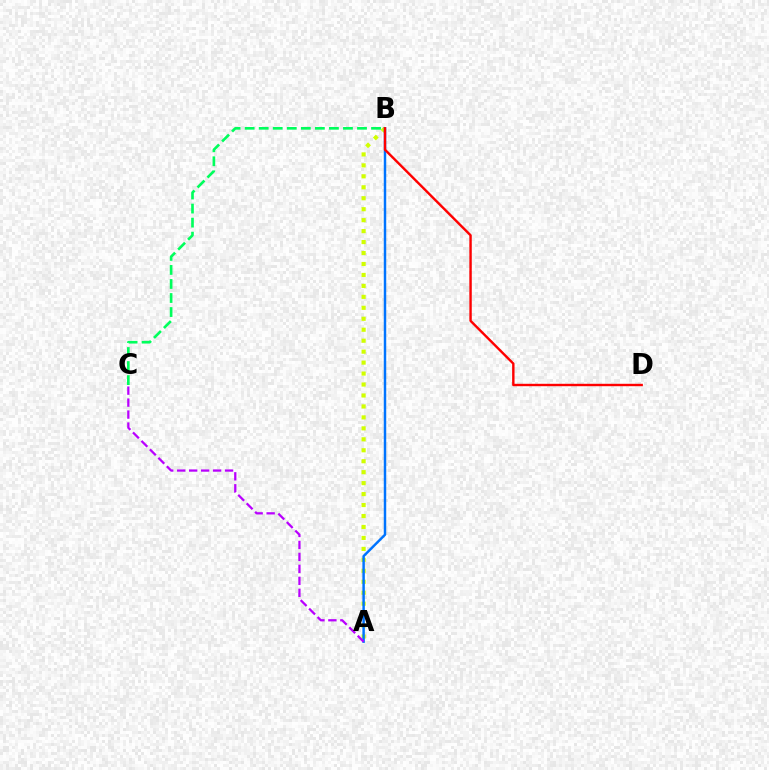{('A', 'B'): [{'color': '#d1ff00', 'line_style': 'dotted', 'thickness': 2.98}, {'color': '#0074ff', 'line_style': 'solid', 'thickness': 1.77}], ('B', 'C'): [{'color': '#00ff5c', 'line_style': 'dashed', 'thickness': 1.91}], ('B', 'D'): [{'color': '#ff0000', 'line_style': 'solid', 'thickness': 1.73}], ('A', 'C'): [{'color': '#b900ff', 'line_style': 'dashed', 'thickness': 1.63}]}